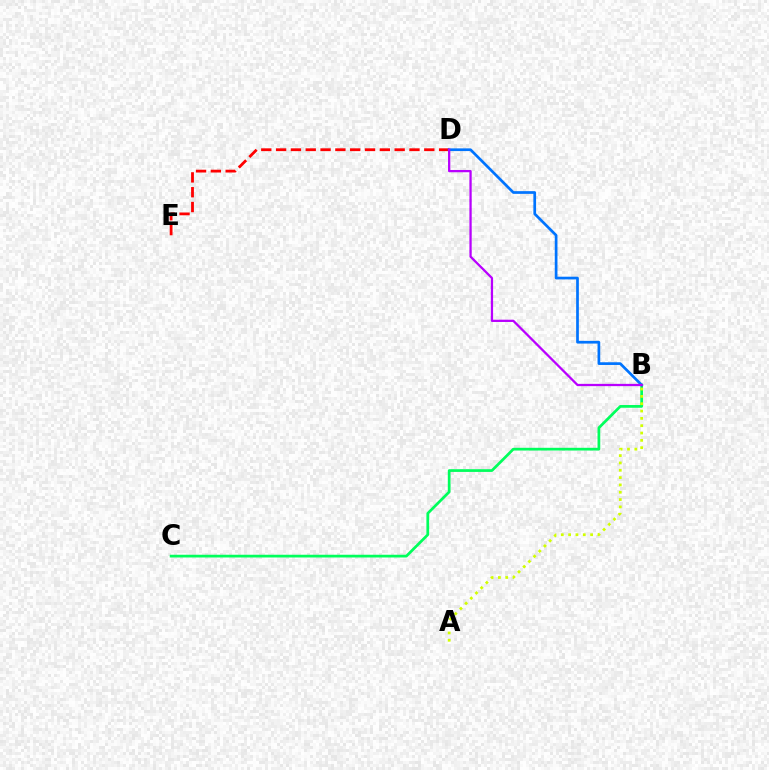{('B', 'C'): [{'color': '#00ff5c', 'line_style': 'solid', 'thickness': 1.97}], ('D', 'E'): [{'color': '#ff0000', 'line_style': 'dashed', 'thickness': 2.01}], ('B', 'D'): [{'color': '#0074ff', 'line_style': 'solid', 'thickness': 1.95}, {'color': '#b900ff', 'line_style': 'solid', 'thickness': 1.64}], ('A', 'B'): [{'color': '#d1ff00', 'line_style': 'dotted', 'thickness': 1.99}]}